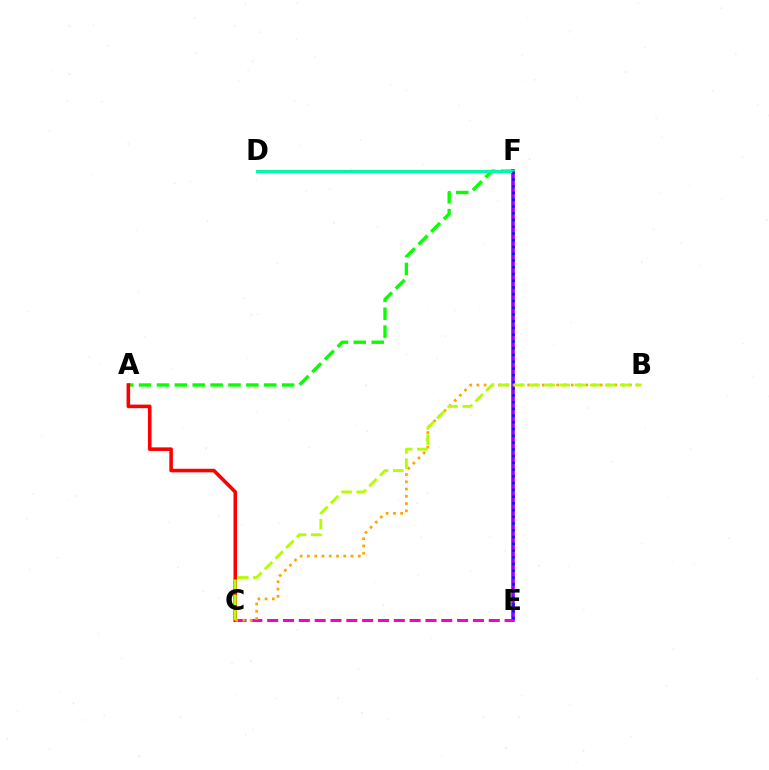{('A', 'F'): [{'color': '#08ff00', 'line_style': 'dashed', 'thickness': 2.43}], ('D', 'F'): [{'color': '#00b5ff', 'line_style': 'solid', 'thickness': 2.1}, {'color': '#00ff9d', 'line_style': 'solid', 'thickness': 2.03}], ('E', 'F'): [{'color': '#9b00ff', 'line_style': 'solid', 'thickness': 2.59}, {'color': '#0010ff', 'line_style': 'dotted', 'thickness': 1.83}], ('A', 'C'): [{'color': '#ff0000', 'line_style': 'solid', 'thickness': 2.58}], ('C', 'E'): [{'color': '#ff00bd', 'line_style': 'dashed', 'thickness': 2.15}], ('B', 'C'): [{'color': '#ffa500', 'line_style': 'dotted', 'thickness': 1.97}, {'color': '#b3ff00', 'line_style': 'dashed', 'thickness': 2.06}]}